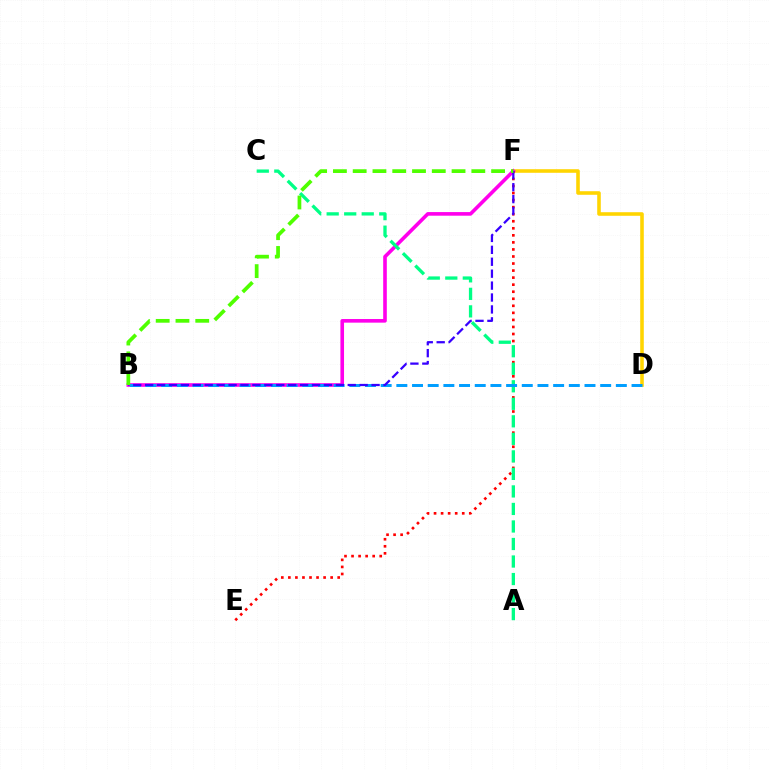{('D', 'F'): [{'color': '#ffd500', 'line_style': 'solid', 'thickness': 2.57}], ('B', 'F'): [{'color': '#ff00ed', 'line_style': 'solid', 'thickness': 2.61}, {'color': '#3700ff', 'line_style': 'dashed', 'thickness': 1.62}, {'color': '#4fff00', 'line_style': 'dashed', 'thickness': 2.69}], ('E', 'F'): [{'color': '#ff0000', 'line_style': 'dotted', 'thickness': 1.91}], ('A', 'C'): [{'color': '#00ff86', 'line_style': 'dashed', 'thickness': 2.38}], ('B', 'D'): [{'color': '#009eff', 'line_style': 'dashed', 'thickness': 2.13}]}